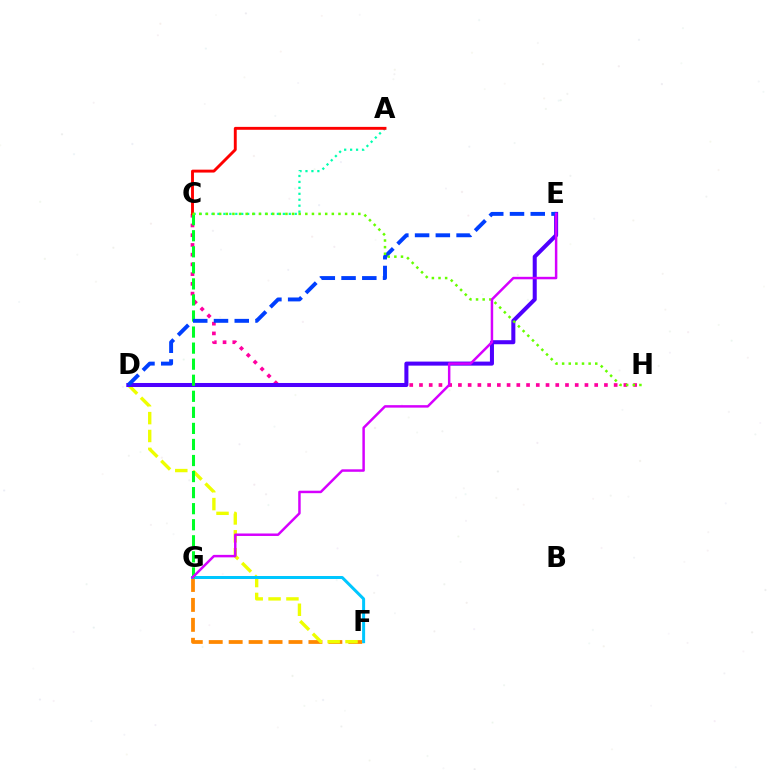{('F', 'G'): [{'color': '#ff8800', 'line_style': 'dashed', 'thickness': 2.71}, {'color': '#00c7ff', 'line_style': 'solid', 'thickness': 2.16}], ('D', 'F'): [{'color': '#eeff00', 'line_style': 'dashed', 'thickness': 2.43}], ('C', 'H'): [{'color': '#ff00a0', 'line_style': 'dotted', 'thickness': 2.64}, {'color': '#66ff00', 'line_style': 'dotted', 'thickness': 1.8}], ('D', 'E'): [{'color': '#4f00ff', 'line_style': 'solid', 'thickness': 2.91}, {'color': '#003fff', 'line_style': 'dashed', 'thickness': 2.82}], ('A', 'C'): [{'color': '#00ffaf', 'line_style': 'dotted', 'thickness': 1.62}, {'color': '#ff0000', 'line_style': 'solid', 'thickness': 2.09}], ('C', 'G'): [{'color': '#00ff27', 'line_style': 'dashed', 'thickness': 2.18}], ('E', 'G'): [{'color': '#d600ff', 'line_style': 'solid', 'thickness': 1.78}]}